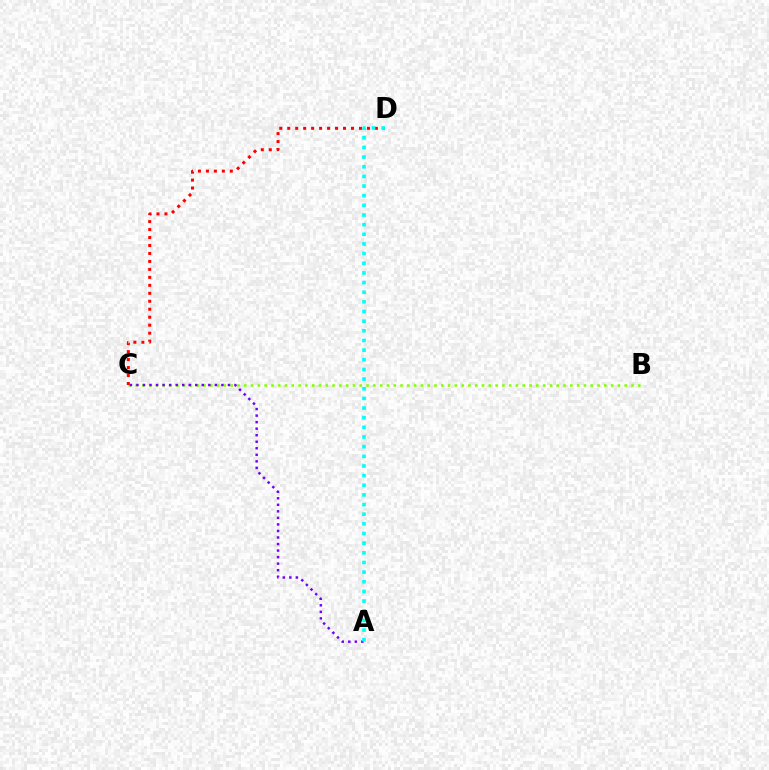{('B', 'C'): [{'color': '#84ff00', 'line_style': 'dotted', 'thickness': 1.85}], ('A', 'C'): [{'color': '#7200ff', 'line_style': 'dotted', 'thickness': 1.78}], ('C', 'D'): [{'color': '#ff0000', 'line_style': 'dotted', 'thickness': 2.17}], ('A', 'D'): [{'color': '#00fff6', 'line_style': 'dotted', 'thickness': 2.62}]}